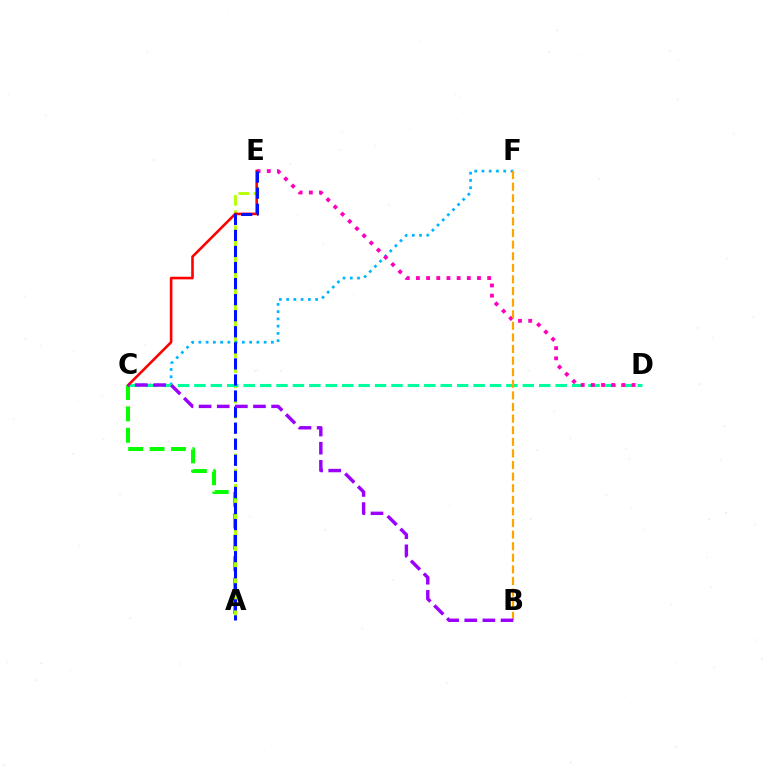{('A', 'C'): [{'color': '#08ff00', 'line_style': 'dashed', 'thickness': 2.91}], ('A', 'E'): [{'color': '#b3ff00', 'line_style': 'dashed', 'thickness': 2.07}, {'color': '#0010ff', 'line_style': 'dashed', 'thickness': 2.18}], ('C', 'F'): [{'color': '#00b5ff', 'line_style': 'dotted', 'thickness': 1.97}], ('C', 'D'): [{'color': '#00ff9d', 'line_style': 'dashed', 'thickness': 2.23}], ('D', 'E'): [{'color': '#ff00bd', 'line_style': 'dotted', 'thickness': 2.77}], ('C', 'E'): [{'color': '#ff0000', 'line_style': 'solid', 'thickness': 1.87}], ('B', 'F'): [{'color': '#ffa500', 'line_style': 'dashed', 'thickness': 1.58}], ('B', 'C'): [{'color': '#9b00ff', 'line_style': 'dashed', 'thickness': 2.46}]}